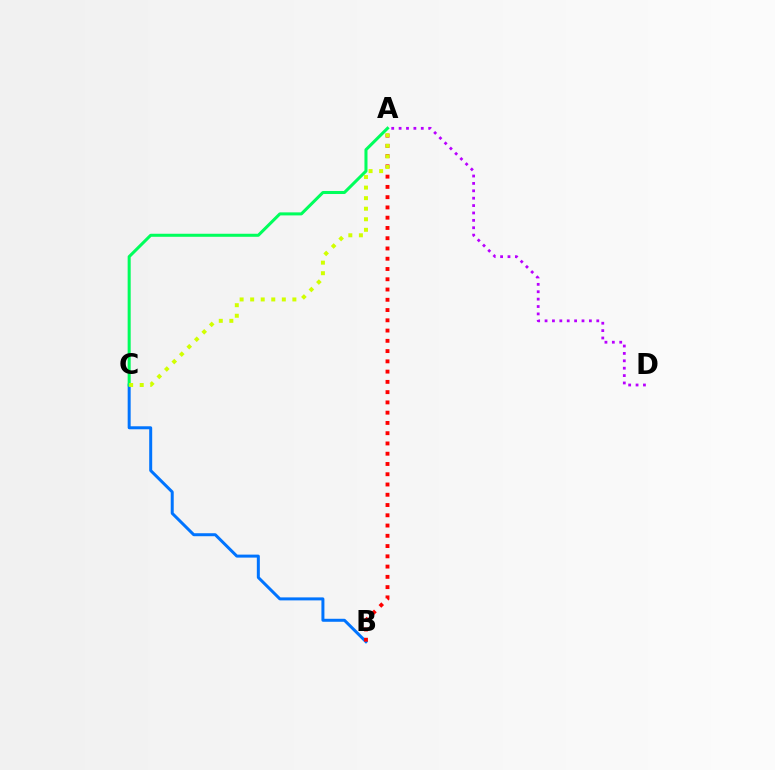{('B', 'C'): [{'color': '#0074ff', 'line_style': 'solid', 'thickness': 2.15}], ('A', 'B'): [{'color': '#ff0000', 'line_style': 'dotted', 'thickness': 2.79}], ('A', 'C'): [{'color': '#00ff5c', 'line_style': 'solid', 'thickness': 2.19}, {'color': '#d1ff00', 'line_style': 'dotted', 'thickness': 2.87}], ('A', 'D'): [{'color': '#b900ff', 'line_style': 'dotted', 'thickness': 2.01}]}